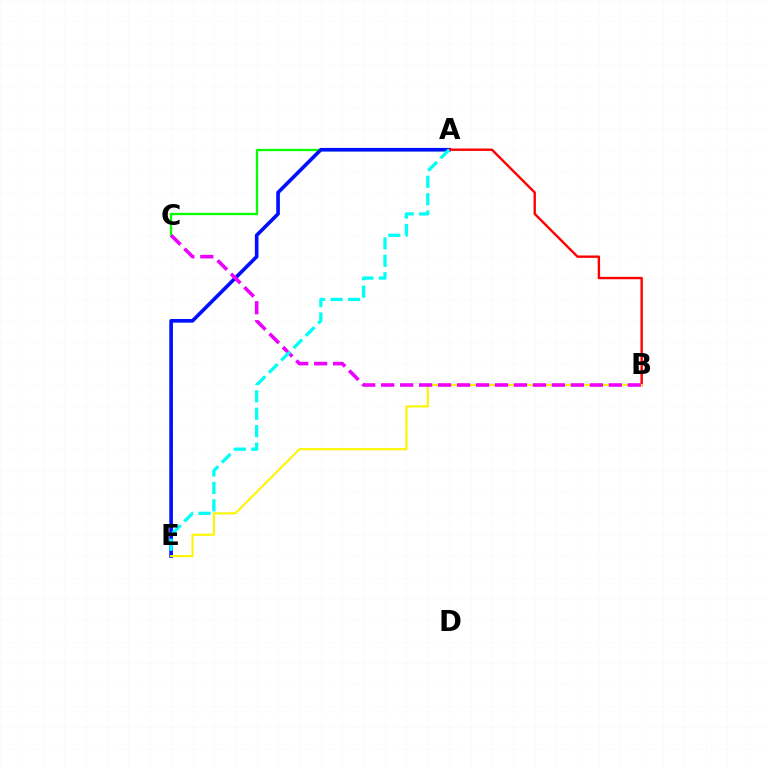{('A', 'C'): [{'color': '#08ff00', 'line_style': 'solid', 'thickness': 1.67}], ('A', 'E'): [{'color': '#0010ff', 'line_style': 'solid', 'thickness': 2.62}, {'color': '#00fff6', 'line_style': 'dashed', 'thickness': 2.36}], ('A', 'B'): [{'color': '#ff0000', 'line_style': 'solid', 'thickness': 1.72}], ('B', 'E'): [{'color': '#fcf500', 'line_style': 'solid', 'thickness': 1.52}], ('B', 'C'): [{'color': '#ee00ff', 'line_style': 'dashed', 'thickness': 2.58}]}